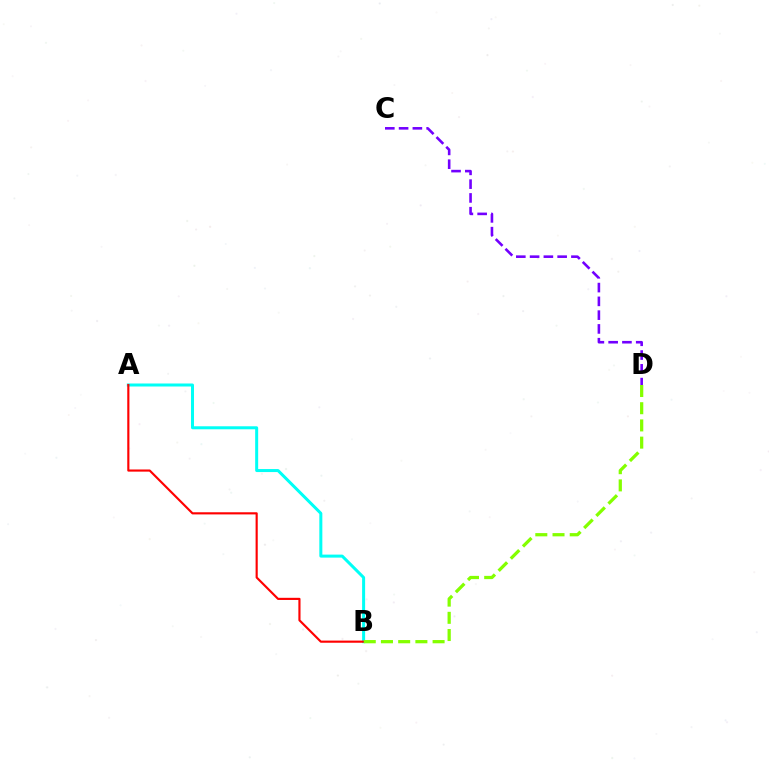{('A', 'B'): [{'color': '#00fff6', 'line_style': 'solid', 'thickness': 2.17}, {'color': '#ff0000', 'line_style': 'solid', 'thickness': 1.55}], ('C', 'D'): [{'color': '#7200ff', 'line_style': 'dashed', 'thickness': 1.87}], ('B', 'D'): [{'color': '#84ff00', 'line_style': 'dashed', 'thickness': 2.34}]}